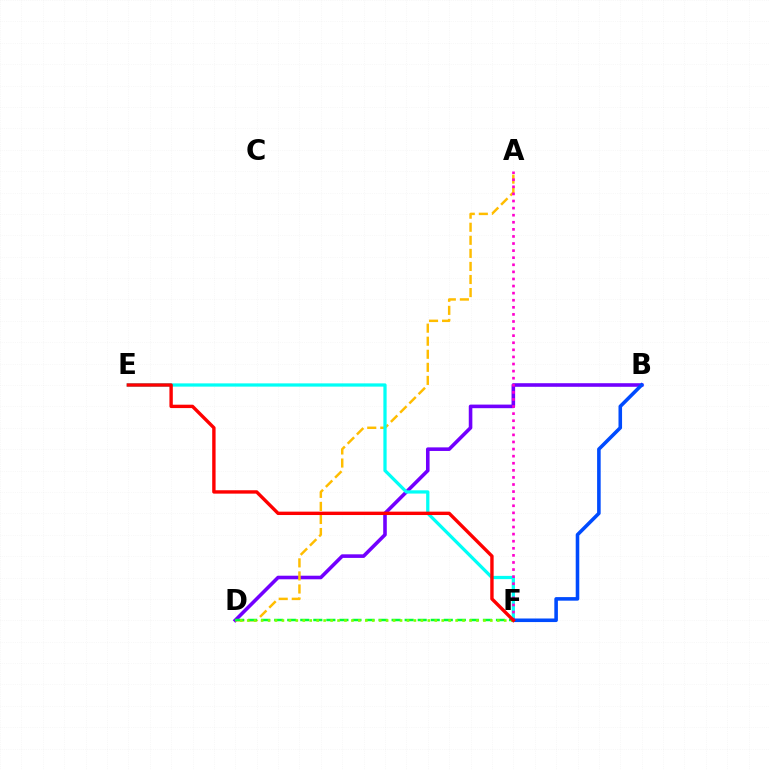{('B', 'D'): [{'color': '#7200ff', 'line_style': 'solid', 'thickness': 2.58}], ('A', 'D'): [{'color': '#ffbd00', 'line_style': 'dashed', 'thickness': 1.77}], ('E', 'F'): [{'color': '#00fff6', 'line_style': 'solid', 'thickness': 2.34}, {'color': '#ff0000', 'line_style': 'solid', 'thickness': 2.44}], ('A', 'F'): [{'color': '#ff00cf', 'line_style': 'dotted', 'thickness': 1.93}], ('B', 'F'): [{'color': '#004bff', 'line_style': 'solid', 'thickness': 2.57}], ('D', 'F'): [{'color': '#00ff39', 'line_style': 'dashed', 'thickness': 1.77}, {'color': '#84ff00', 'line_style': 'dotted', 'thickness': 1.89}]}